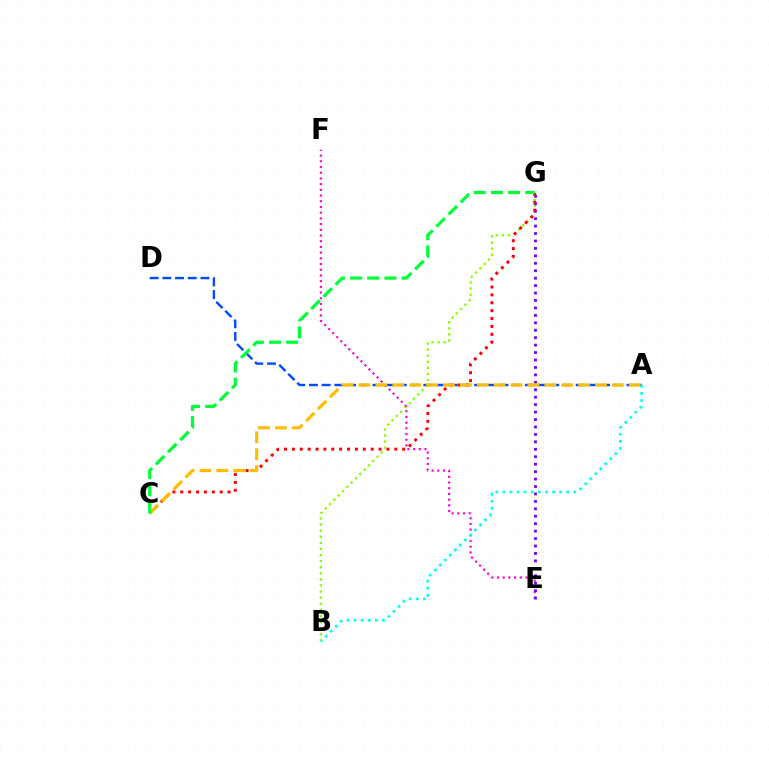{('B', 'G'): [{'color': '#84ff00', 'line_style': 'dotted', 'thickness': 1.65}], ('E', 'F'): [{'color': '#ff00cf', 'line_style': 'dotted', 'thickness': 1.55}], ('E', 'G'): [{'color': '#7200ff', 'line_style': 'dotted', 'thickness': 2.02}], ('A', 'D'): [{'color': '#004bff', 'line_style': 'dashed', 'thickness': 1.73}], ('C', 'G'): [{'color': '#ff0000', 'line_style': 'dotted', 'thickness': 2.14}, {'color': '#00ff39', 'line_style': 'dashed', 'thickness': 2.33}], ('A', 'C'): [{'color': '#ffbd00', 'line_style': 'dashed', 'thickness': 2.29}], ('A', 'B'): [{'color': '#00fff6', 'line_style': 'dotted', 'thickness': 1.93}]}